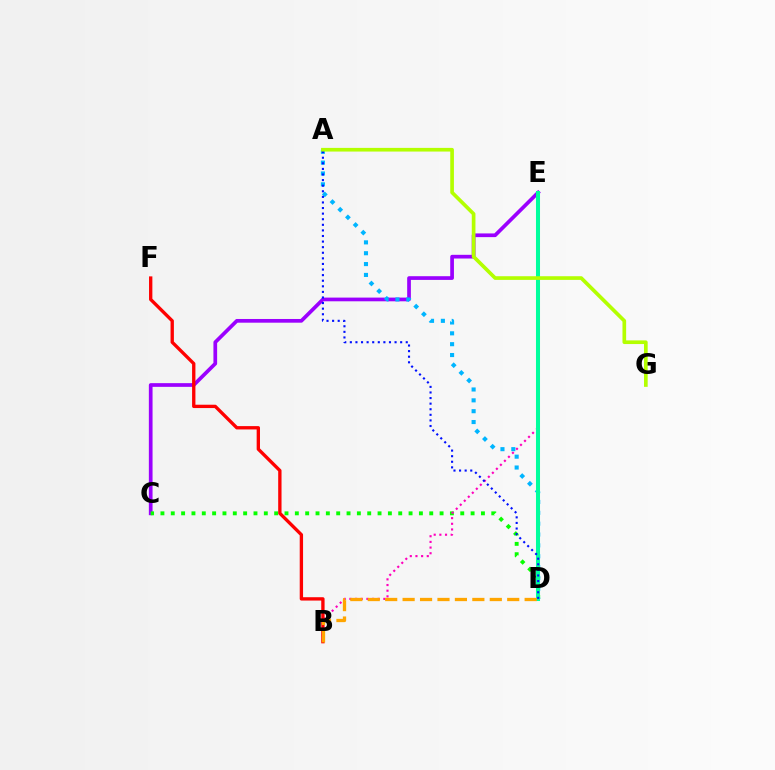{('C', 'E'): [{'color': '#9b00ff', 'line_style': 'solid', 'thickness': 2.67}], ('C', 'D'): [{'color': '#08ff00', 'line_style': 'dotted', 'thickness': 2.81}], ('B', 'E'): [{'color': '#ff00bd', 'line_style': 'dotted', 'thickness': 1.54}], ('A', 'D'): [{'color': '#00b5ff', 'line_style': 'dotted', 'thickness': 2.95}, {'color': '#0010ff', 'line_style': 'dotted', 'thickness': 1.52}], ('D', 'E'): [{'color': '#00ff9d', 'line_style': 'solid', 'thickness': 2.91}], ('B', 'F'): [{'color': '#ff0000', 'line_style': 'solid', 'thickness': 2.4}], ('B', 'D'): [{'color': '#ffa500', 'line_style': 'dashed', 'thickness': 2.37}], ('A', 'G'): [{'color': '#b3ff00', 'line_style': 'solid', 'thickness': 2.64}]}